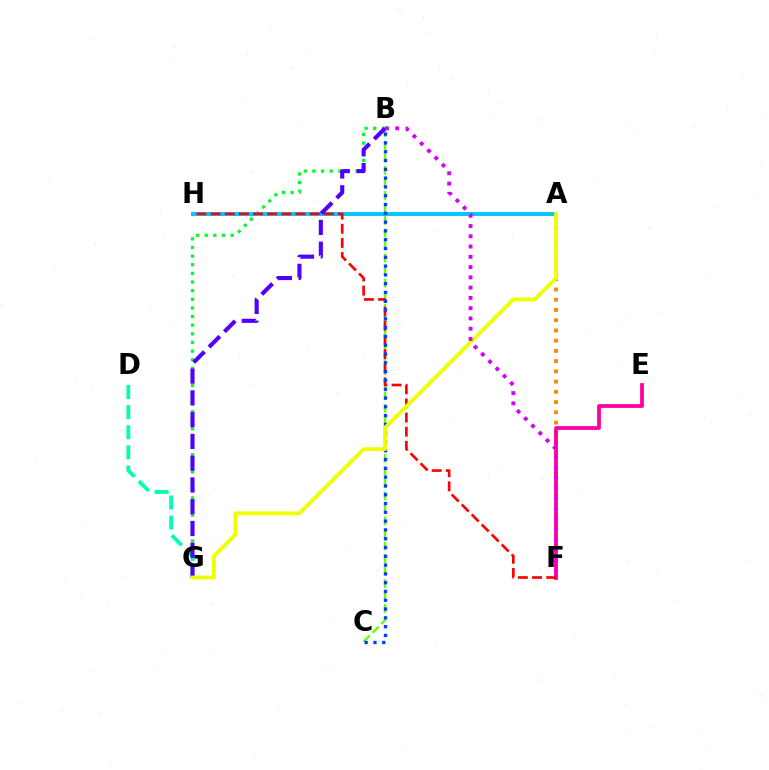{('B', 'C'): [{'color': '#66ff00', 'line_style': 'dashed', 'thickness': 1.7}, {'color': '#003fff', 'line_style': 'dotted', 'thickness': 2.39}], ('A', 'F'): [{'color': '#ff8800', 'line_style': 'dotted', 'thickness': 2.78}], ('E', 'F'): [{'color': '#ff00a0', 'line_style': 'solid', 'thickness': 2.72}], ('B', 'G'): [{'color': '#00ff27', 'line_style': 'dotted', 'thickness': 2.35}, {'color': '#4f00ff', 'line_style': 'dashed', 'thickness': 2.96}], ('A', 'H'): [{'color': '#00c7ff', 'line_style': 'solid', 'thickness': 2.83}], ('F', 'H'): [{'color': '#ff0000', 'line_style': 'dashed', 'thickness': 1.92}], ('D', 'G'): [{'color': '#00ffaf', 'line_style': 'dashed', 'thickness': 2.73}], ('A', 'G'): [{'color': '#eeff00', 'line_style': 'solid', 'thickness': 2.76}], ('B', 'F'): [{'color': '#d600ff', 'line_style': 'dotted', 'thickness': 2.79}]}